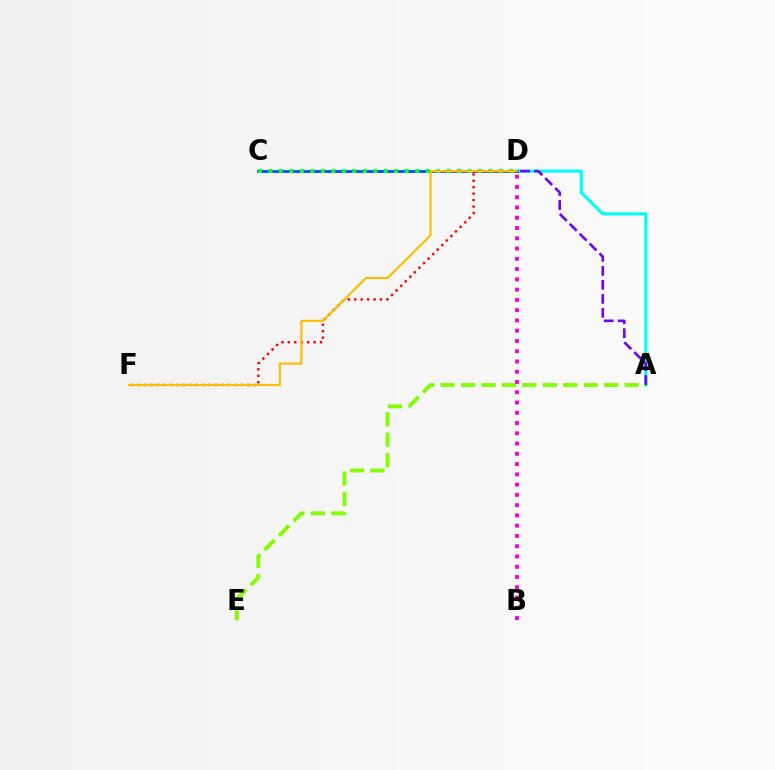{('A', 'D'): [{'color': '#00fff6', 'line_style': 'solid', 'thickness': 2.24}, {'color': '#7200ff', 'line_style': 'dashed', 'thickness': 1.9}], ('C', 'D'): [{'color': '#004bff', 'line_style': 'solid', 'thickness': 2.04}, {'color': '#00ff39', 'line_style': 'dotted', 'thickness': 2.85}], ('A', 'E'): [{'color': '#84ff00', 'line_style': 'dashed', 'thickness': 2.78}], ('B', 'D'): [{'color': '#ff00cf', 'line_style': 'dotted', 'thickness': 2.79}], ('D', 'F'): [{'color': '#ff0000', 'line_style': 'dotted', 'thickness': 1.75}, {'color': '#ffbd00', 'line_style': 'solid', 'thickness': 1.56}]}